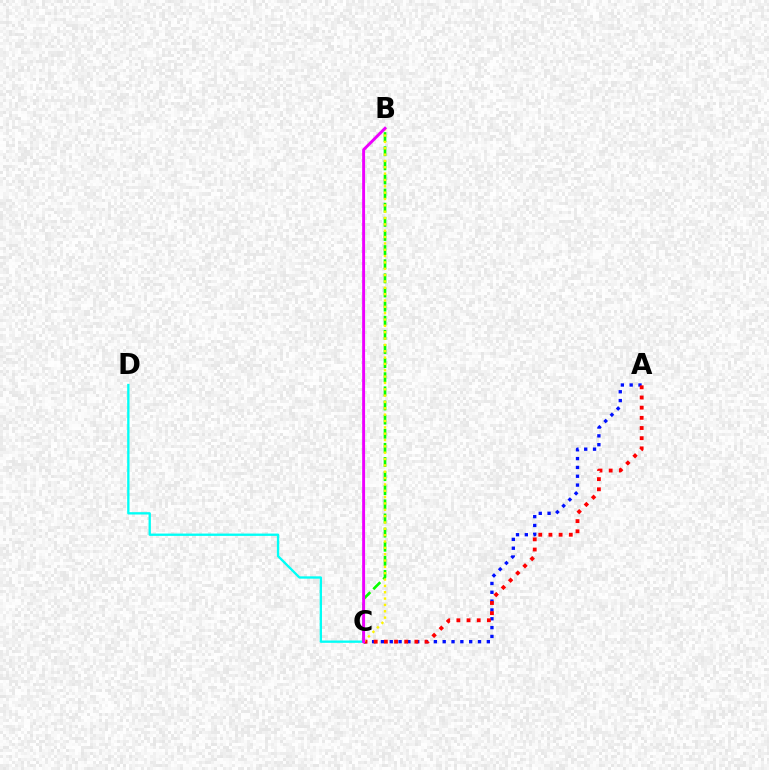{('A', 'C'): [{'color': '#0010ff', 'line_style': 'dotted', 'thickness': 2.4}, {'color': '#ff0000', 'line_style': 'dotted', 'thickness': 2.76}], ('C', 'D'): [{'color': '#00fff6', 'line_style': 'solid', 'thickness': 1.68}], ('B', 'C'): [{'color': '#08ff00', 'line_style': 'dashed', 'thickness': 1.92}, {'color': '#fcf500', 'line_style': 'dotted', 'thickness': 1.72}, {'color': '#ee00ff', 'line_style': 'solid', 'thickness': 2.1}]}